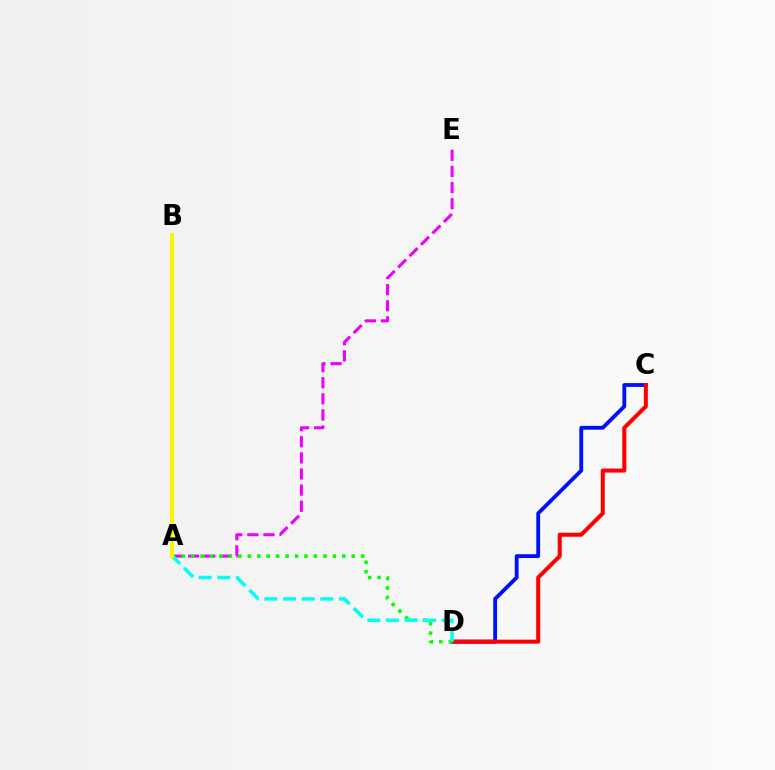{('C', 'D'): [{'color': '#0010ff', 'line_style': 'solid', 'thickness': 2.77}, {'color': '#ff0000', 'line_style': 'solid', 'thickness': 2.9}], ('A', 'E'): [{'color': '#ee00ff', 'line_style': 'dashed', 'thickness': 2.19}], ('A', 'D'): [{'color': '#08ff00', 'line_style': 'dotted', 'thickness': 2.57}, {'color': '#00fff6', 'line_style': 'dashed', 'thickness': 2.53}], ('A', 'B'): [{'color': '#fcf500', 'line_style': 'solid', 'thickness': 2.94}]}